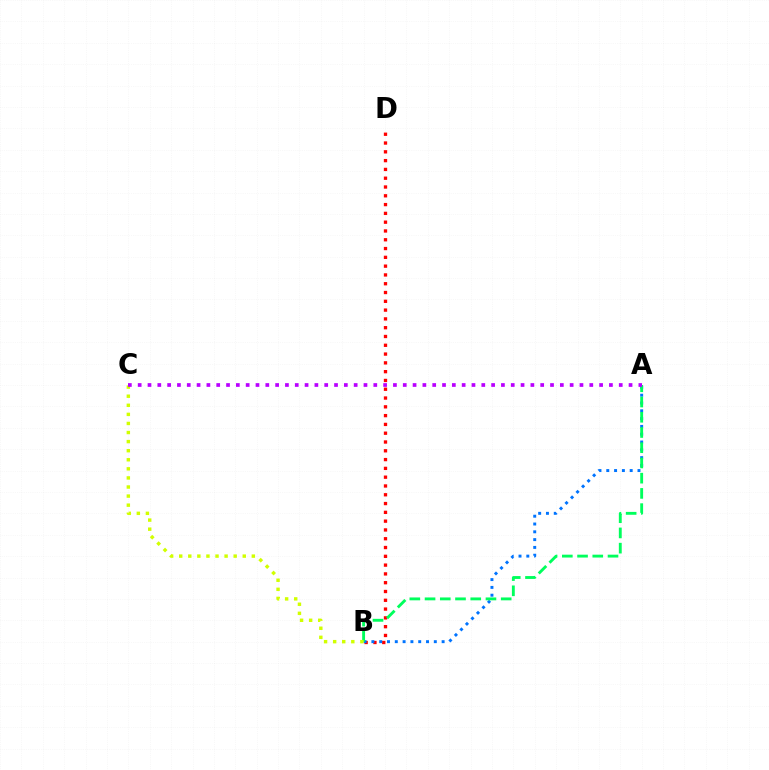{('B', 'D'): [{'color': '#ff0000', 'line_style': 'dotted', 'thickness': 2.39}], ('A', 'B'): [{'color': '#0074ff', 'line_style': 'dotted', 'thickness': 2.12}, {'color': '#00ff5c', 'line_style': 'dashed', 'thickness': 2.07}], ('B', 'C'): [{'color': '#d1ff00', 'line_style': 'dotted', 'thickness': 2.47}], ('A', 'C'): [{'color': '#b900ff', 'line_style': 'dotted', 'thickness': 2.67}]}